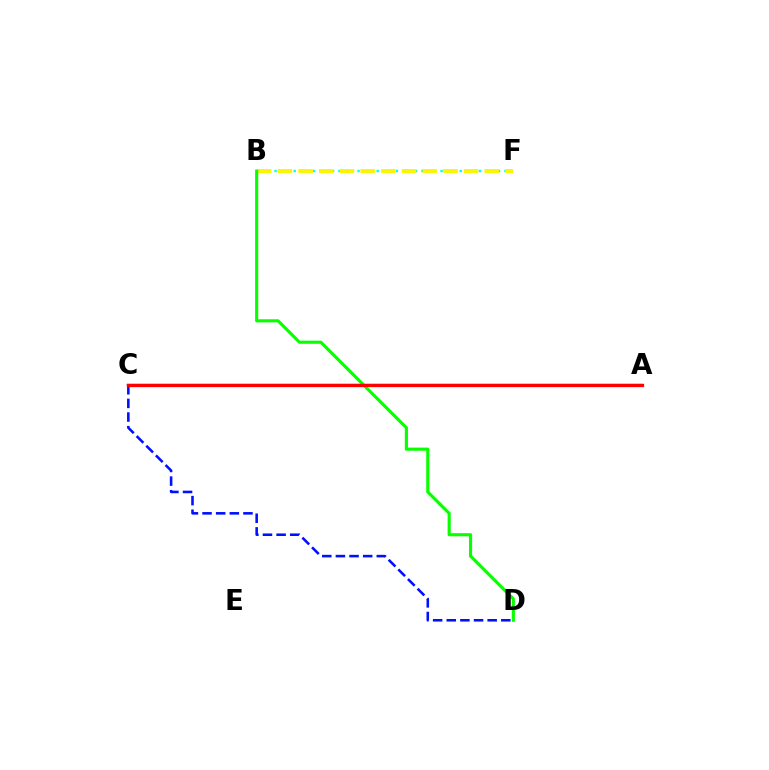{('C', 'D'): [{'color': '#0010ff', 'line_style': 'dashed', 'thickness': 1.85}], ('B', 'F'): [{'color': '#00fff6', 'line_style': 'dotted', 'thickness': 1.73}, {'color': '#fcf500', 'line_style': 'dashed', 'thickness': 2.81}], ('B', 'D'): [{'color': '#08ff00', 'line_style': 'solid', 'thickness': 2.24}], ('A', 'C'): [{'color': '#ee00ff', 'line_style': 'solid', 'thickness': 1.73}, {'color': '#ff0000', 'line_style': 'solid', 'thickness': 2.34}]}